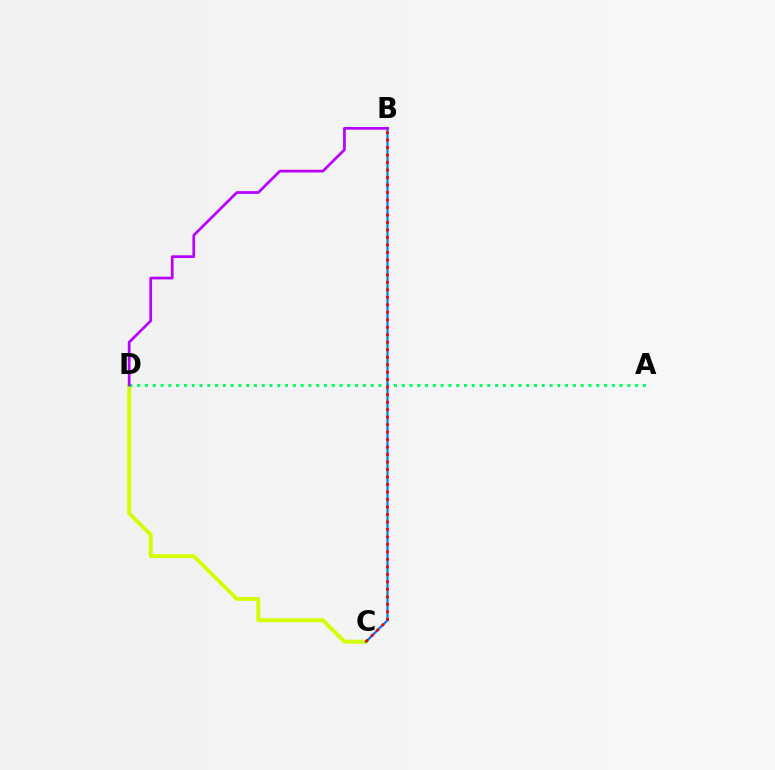{('C', 'D'): [{'color': '#d1ff00', 'line_style': 'solid', 'thickness': 2.82}], ('A', 'D'): [{'color': '#00ff5c', 'line_style': 'dotted', 'thickness': 2.11}], ('B', 'C'): [{'color': '#0074ff', 'line_style': 'solid', 'thickness': 1.58}, {'color': '#ff0000', 'line_style': 'dotted', 'thickness': 2.03}], ('B', 'D'): [{'color': '#b900ff', 'line_style': 'solid', 'thickness': 1.96}]}